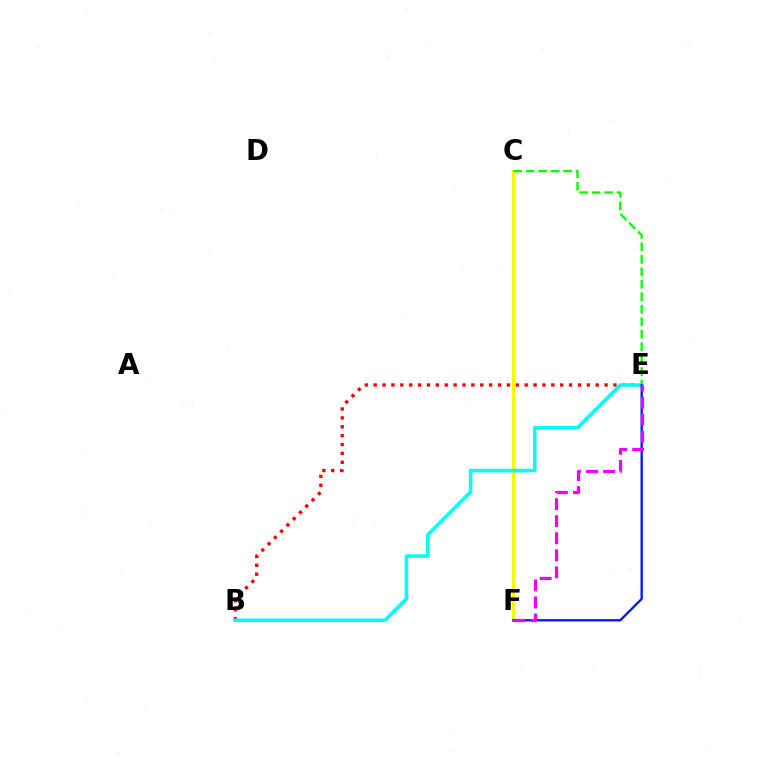{('C', 'F'): [{'color': '#fcf500', 'line_style': 'solid', 'thickness': 2.27}], ('B', 'E'): [{'color': '#ff0000', 'line_style': 'dotted', 'thickness': 2.41}, {'color': '#00fff6', 'line_style': 'solid', 'thickness': 2.54}], ('C', 'E'): [{'color': '#08ff00', 'line_style': 'dashed', 'thickness': 1.7}], ('E', 'F'): [{'color': '#0010ff', 'line_style': 'solid', 'thickness': 1.63}, {'color': '#ee00ff', 'line_style': 'dashed', 'thickness': 2.32}]}